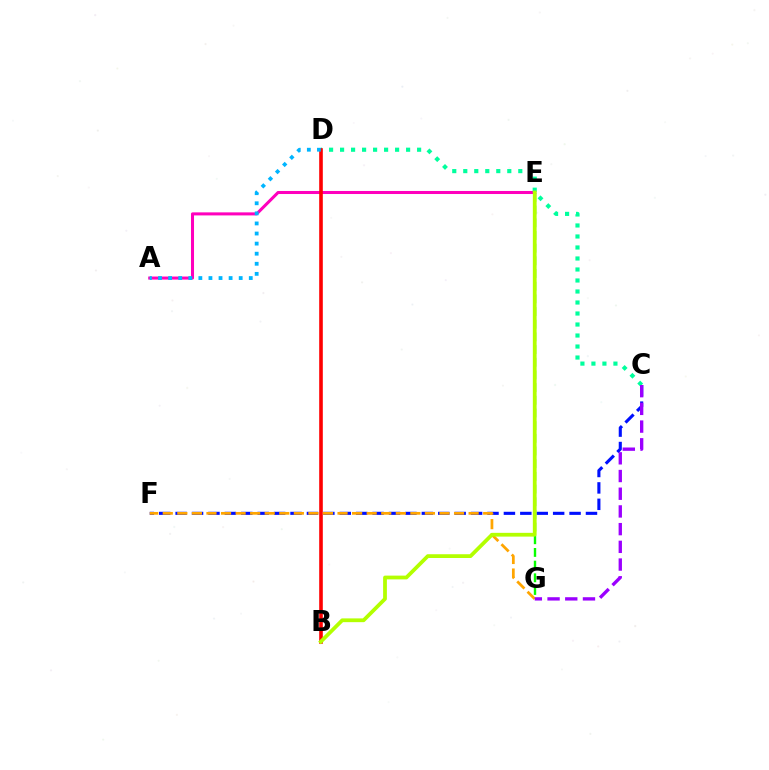{('A', 'E'): [{'color': '#ff00bd', 'line_style': 'solid', 'thickness': 2.19}], ('C', 'D'): [{'color': '#00ff9d', 'line_style': 'dotted', 'thickness': 2.99}], ('C', 'F'): [{'color': '#0010ff', 'line_style': 'dashed', 'thickness': 2.23}], ('B', 'D'): [{'color': '#ff0000', 'line_style': 'solid', 'thickness': 2.6}], ('A', 'D'): [{'color': '#00b5ff', 'line_style': 'dotted', 'thickness': 2.74}], ('E', 'G'): [{'color': '#08ff00', 'line_style': 'dashed', 'thickness': 1.72}], ('F', 'G'): [{'color': '#ffa500', 'line_style': 'dashed', 'thickness': 1.98}], ('C', 'G'): [{'color': '#9b00ff', 'line_style': 'dashed', 'thickness': 2.41}], ('B', 'E'): [{'color': '#b3ff00', 'line_style': 'solid', 'thickness': 2.71}]}